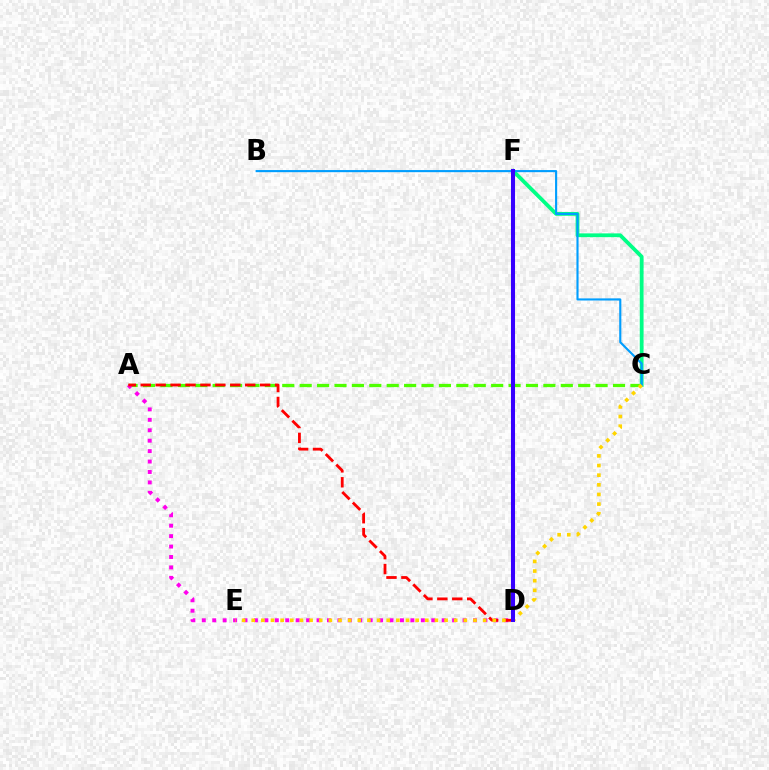{('A', 'C'): [{'color': '#4fff00', 'line_style': 'dashed', 'thickness': 2.36}], ('C', 'F'): [{'color': '#00ff86', 'line_style': 'solid', 'thickness': 2.73}], ('A', 'D'): [{'color': '#ff00ed', 'line_style': 'dotted', 'thickness': 2.83}, {'color': '#ff0000', 'line_style': 'dashed', 'thickness': 2.03}], ('B', 'C'): [{'color': '#009eff', 'line_style': 'solid', 'thickness': 1.53}], ('C', 'E'): [{'color': '#ffd500', 'line_style': 'dotted', 'thickness': 2.62}], ('D', 'F'): [{'color': '#3700ff', 'line_style': 'solid', 'thickness': 2.92}]}